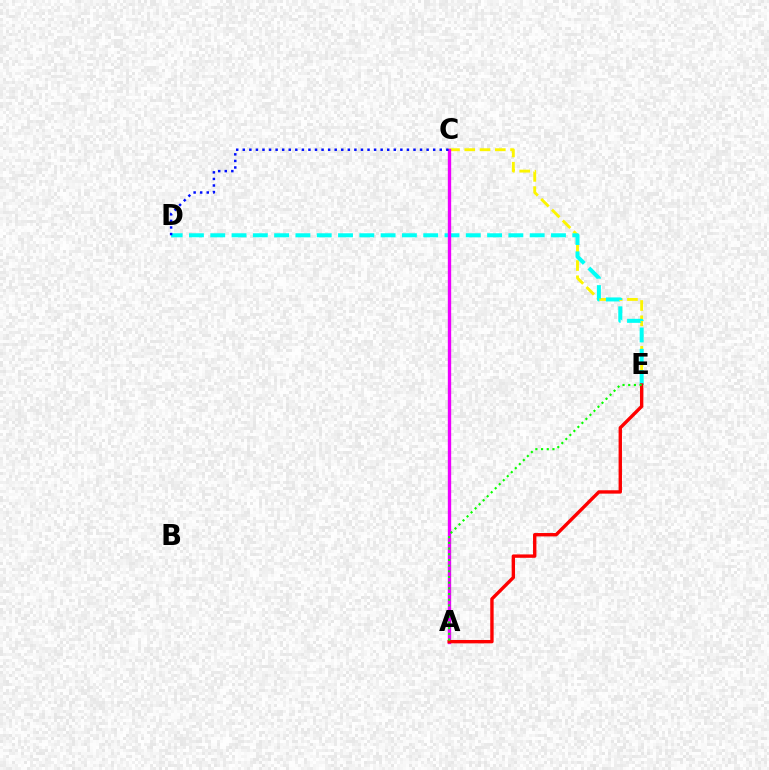{('C', 'E'): [{'color': '#fcf500', 'line_style': 'dashed', 'thickness': 2.07}], ('D', 'E'): [{'color': '#00fff6', 'line_style': 'dashed', 'thickness': 2.89}], ('A', 'C'): [{'color': '#ee00ff', 'line_style': 'solid', 'thickness': 2.41}], ('C', 'D'): [{'color': '#0010ff', 'line_style': 'dotted', 'thickness': 1.78}], ('A', 'E'): [{'color': '#ff0000', 'line_style': 'solid', 'thickness': 2.43}, {'color': '#08ff00', 'line_style': 'dotted', 'thickness': 1.55}]}